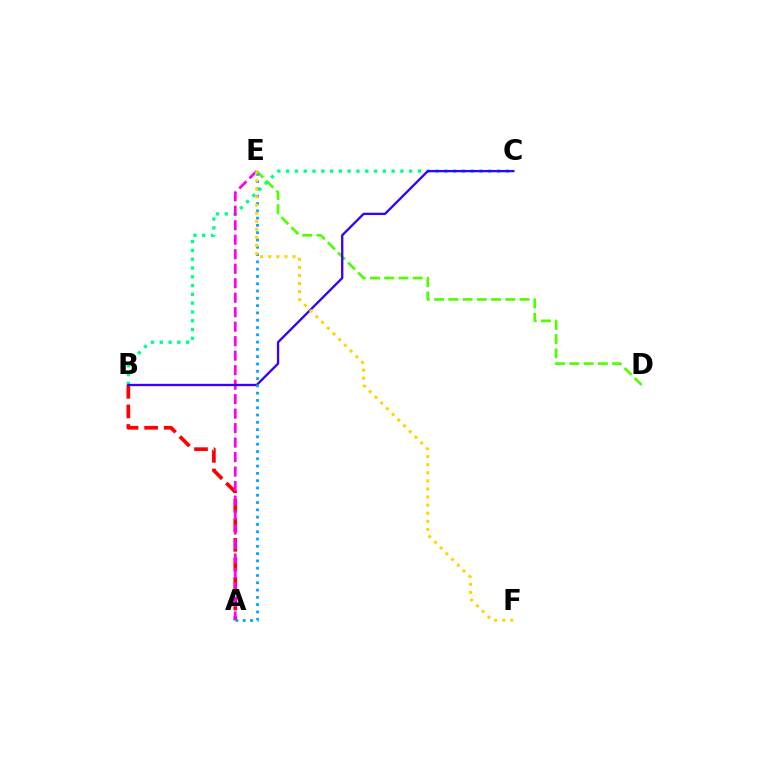{('D', 'E'): [{'color': '#4fff00', 'line_style': 'dashed', 'thickness': 1.94}], ('A', 'B'): [{'color': '#ff0000', 'line_style': 'dashed', 'thickness': 2.66}], ('B', 'C'): [{'color': '#00ff86', 'line_style': 'dotted', 'thickness': 2.39}, {'color': '#3700ff', 'line_style': 'solid', 'thickness': 1.67}], ('A', 'E'): [{'color': '#ff00ed', 'line_style': 'dashed', 'thickness': 1.97}, {'color': '#009eff', 'line_style': 'dotted', 'thickness': 1.98}], ('E', 'F'): [{'color': '#ffd500', 'line_style': 'dotted', 'thickness': 2.2}]}